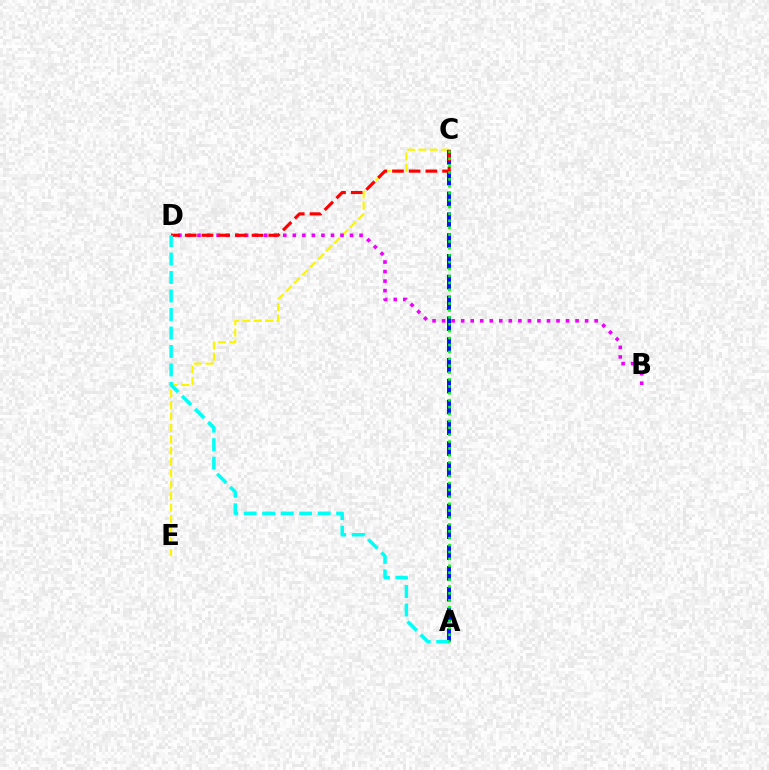{('C', 'E'): [{'color': '#fcf500', 'line_style': 'dashed', 'thickness': 1.55}], ('A', 'C'): [{'color': '#0010ff', 'line_style': 'dashed', 'thickness': 2.83}, {'color': '#08ff00', 'line_style': 'dotted', 'thickness': 1.87}], ('B', 'D'): [{'color': '#ee00ff', 'line_style': 'dotted', 'thickness': 2.59}], ('C', 'D'): [{'color': '#ff0000', 'line_style': 'dashed', 'thickness': 2.27}], ('A', 'D'): [{'color': '#00fff6', 'line_style': 'dashed', 'thickness': 2.51}]}